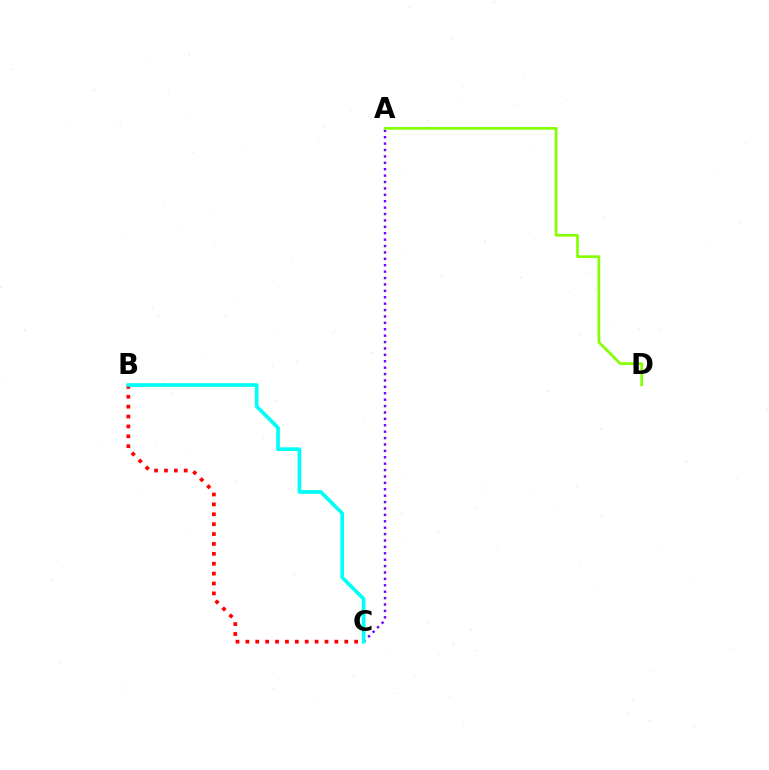{('A', 'C'): [{'color': '#7200ff', 'line_style': 'dotted', 'thickness': 1.74}], ('B', 'C'): [{'color': '#ff0000', 'line_style': 'dotted', 'thickness': 2.69}, {'color': '#00fff6', 'line_style': 'solid', 'thickness': 2.64}], ('A', 'D'): [{'color': '#84ff00', 'line_style': 'solid', 'thickness': 1.92}]}